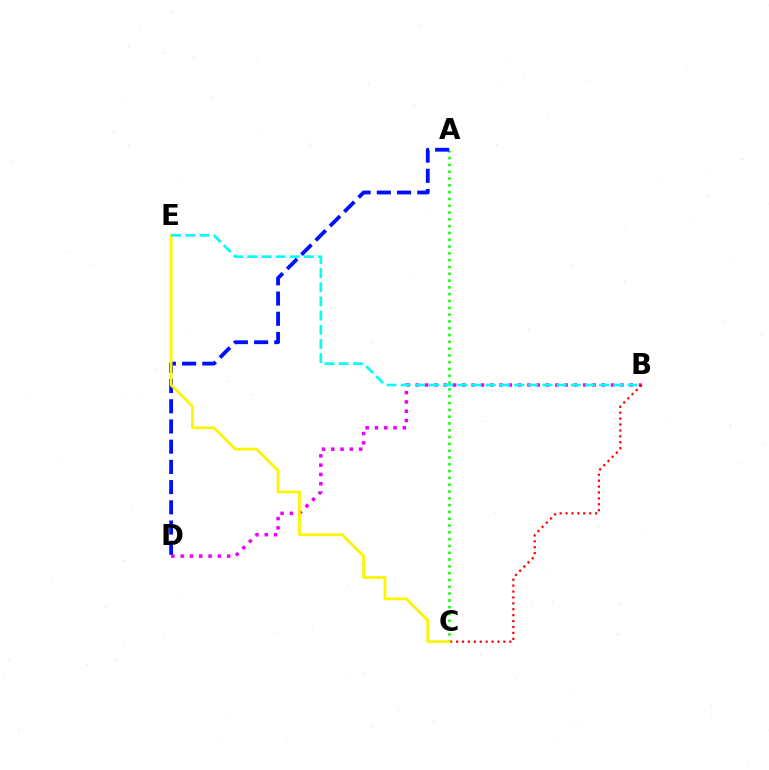{('B', 'D'): [{'color': '#ee00ff', 'line_style': 'dotted', 'thickness': 2.53}], ('A', 'C'): [{'color': '#08ff00', 'line_style': 'dotted', 'thickness': 1.85}], ('B', 'C'): [{'color': '#ff0000', 'line_style': 'dotted', 'thickness': 1.61}], ('A', 'D'): [{'color': '#0010ff', 'line_style': 'dashed', 'thickness': 2.75}], ('C', 'E'): [{'color': '#fcf500', 'line_style': 'solid', 'thickness': 2.0}], ('B', 'E'): [{'color': '#00fff6', 'line_style': 'dashed', 'thickness': 1.93}]}